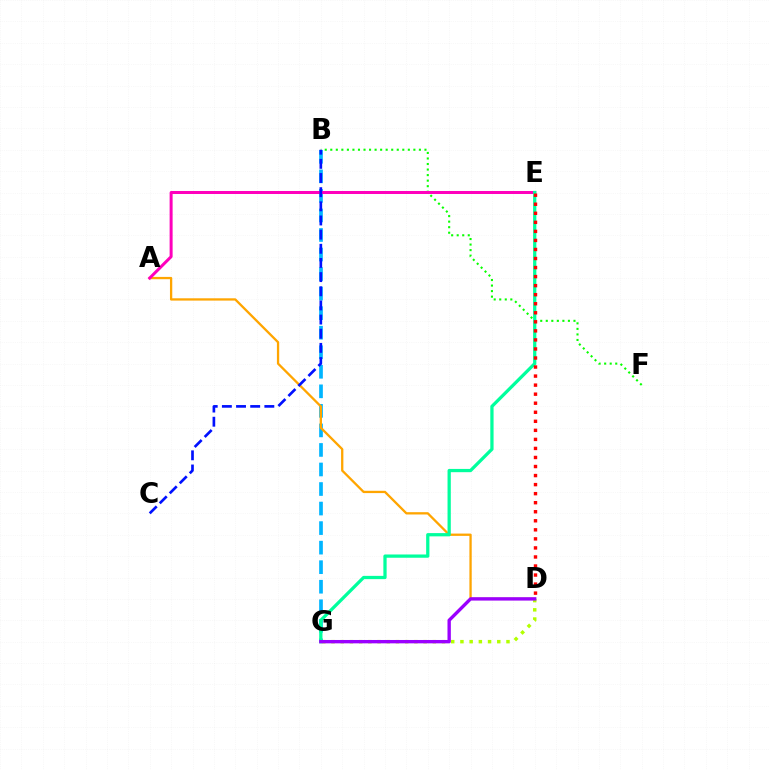{('B', 'G'): [{'color': '#00b5ff', 'line_style': 'dashed', 'thickness': 2.65}], ('A', 'D'): [{'color': '#ffa500', 'line_style': 'solid', 'thickness': 1.65}], ('B', 'F'): [{'color': '#08ff00', 'line_style': 'dotted', 'thickness': 1.51}], ('A', 'E'): [{'color': '#ff00bd', 'line_style': 'solid', 'thickness': 2.16}], ('E', 'G'): [{'color': '#00ff9d', 'line_style': 'solid', 'thickness': 2.35}], ('D', 'E'): [{'color': '#ff0000', 'line_style': 'dotted', 'thickness': 2.46}], ('D', 'G'): [{'color': '#b3ff00', 'line_style': 'dotted', 'thickness': 2.5}, {'color': '#9b00ff', 'line_style': 'solid', 'thickness': 2.42}], ('B', 'C'): [{'color': '#0010ff', 'line_style': 'dashed', 'thickness': 1.92}]}